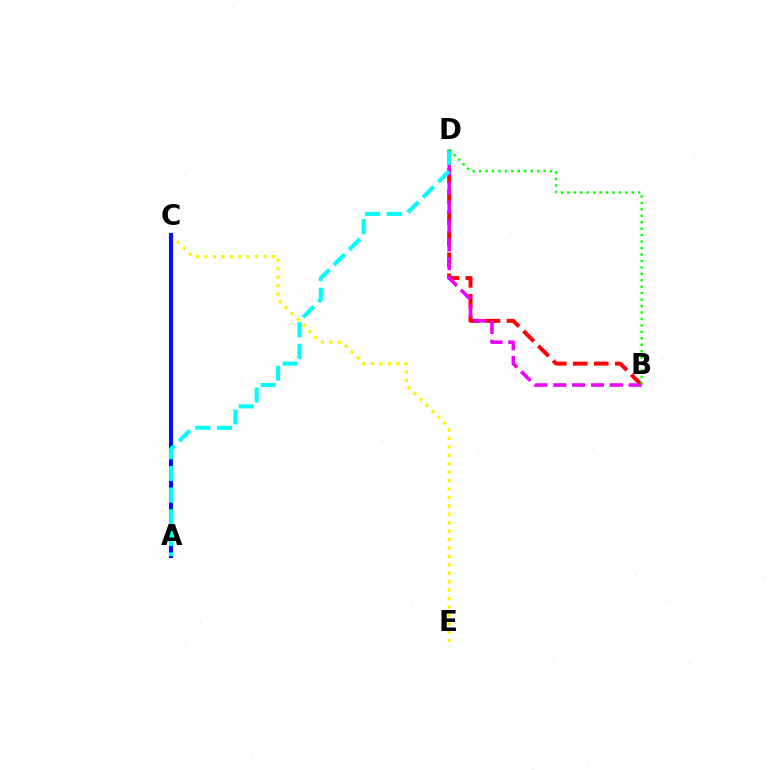{('B', 'D'): [{'color': '#ff0000', 'line_style': 'dashed', 'thickness': 2.85}, {'color': '#ee00ff', 'line_style': 'dashed', 'thickness': 2.56}, {'color': '#08ff00', 'line_style': 'dotted', 'thickness': 1.75}], ('C', 'E'): [{'color': '#fcf500', 'line_style': 'dotted', 'thickness': 2.29}], ('A', 'C'): [{'color': '#0010ff', 'line_style': 'solid', 'thickness': 2.95}], ('A', 'D'): [{'color': '#00fff6', 'line_style': 'dashed', 'thickness': 2.94}]}